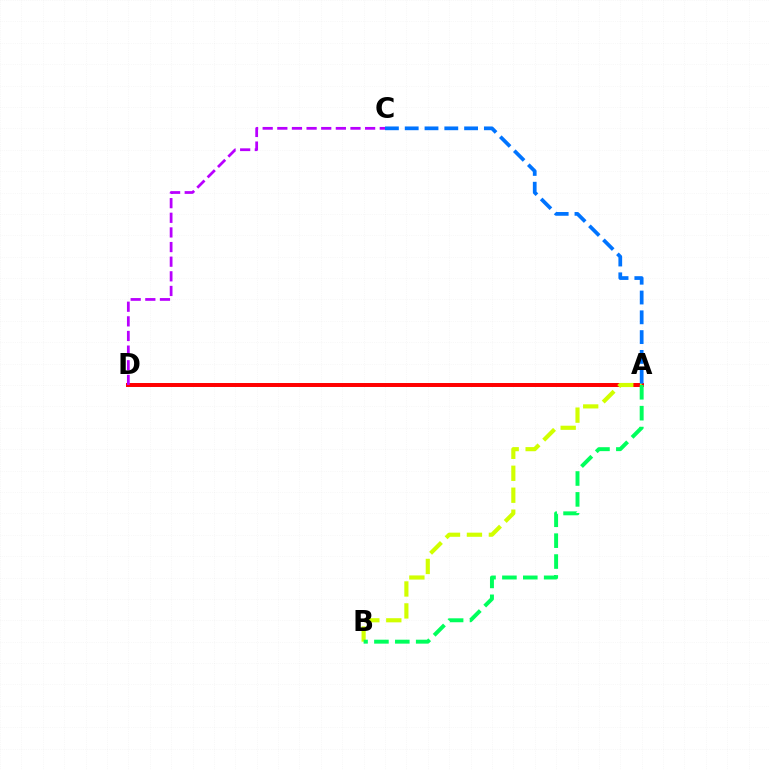{('A', 'D'): [{'color': '#ff0000', 'line_style': 'solid', 'thickness': 2.86}], ('A', 'B'): [{'color': '#d1ff00', 'line_style': 'dashed', 'thickness': 2.98}, {'color': '#00ff5c', 'line_style': 'dashed', 'thickness': 2.84}], ('A', 'C'): [{'color': '#0074ff', 'line_style': 'dashed', 'thickness': 2.69}], ('C', 'D'): [{'color': '#b900ff', 'line_style': 'dashed', 'thickness': 1.99}]}